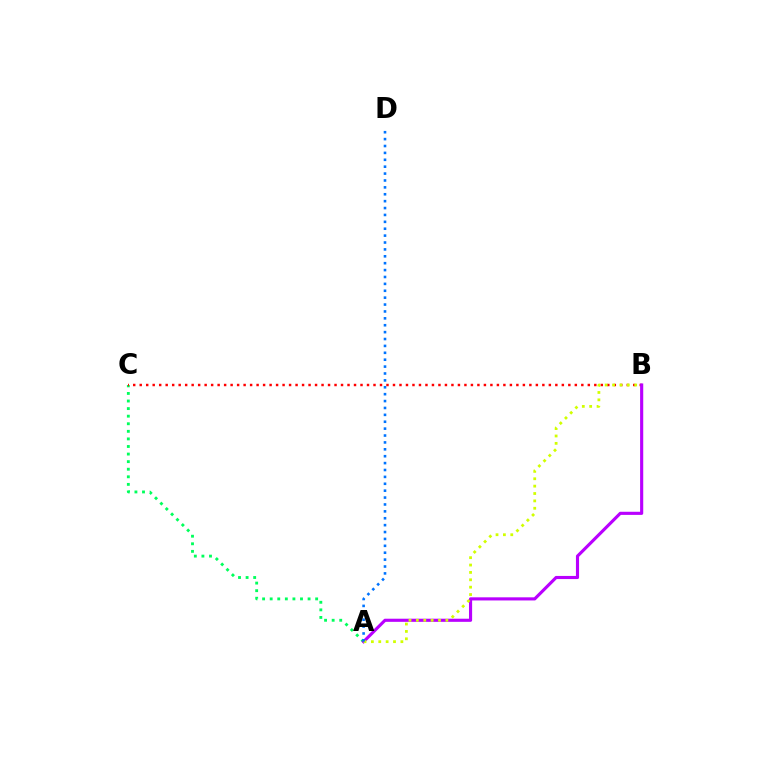{('A', 'C'): [{'color': '#00ff5c', 'line_style': 'dotted', 'thickness': 2.06}], ('B', 'C'): [{'color': '#ff0000', 'line_style': 'dotted', 'thickness': 1.76}], ('A', 'B'): [{'color': '#b900ff', 'line_style': 'solid', 'thickness': 2.25}, {'color': '#d1ff00', 'line_style': 'dotted', 'thickness': 2.0}], ('A', 'D'): [{'color': '#0074ff', 'line_style': 'dotted', 'thickness': 1.87}]}